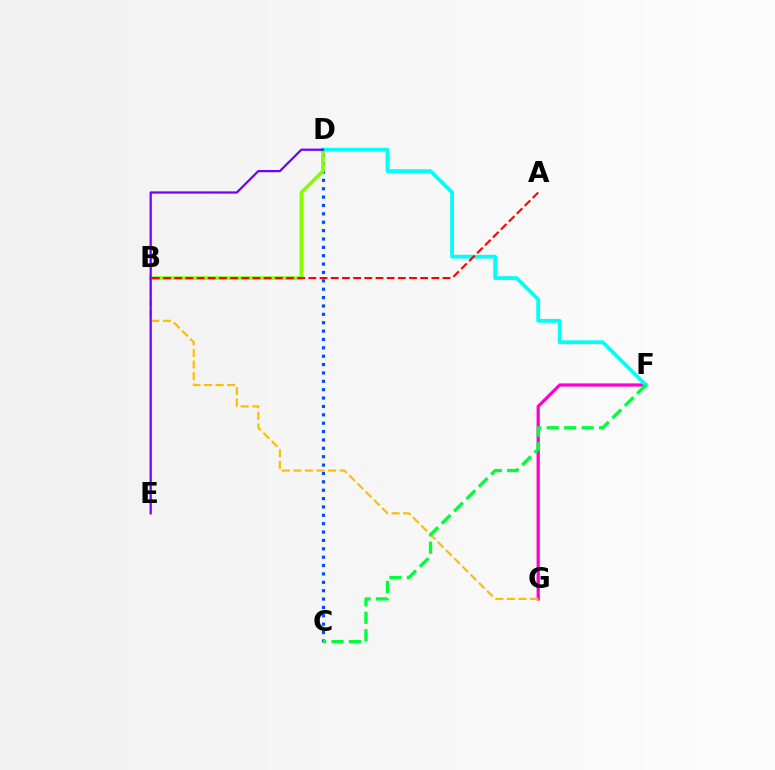{('C', 'D'): [{'color': '#004bff', 'line_style': 'dotted', 'thickness': 2.28}], ('B', 'D'): [{'color': '#84ff00', 'line_style': 'solid', 'thickness': 2.61}], ('F', 'G'): [{'color': '#ff00cf', 'line_style': 'solid', 'thickness': 2.33}], ('D', 'F'): [{'color': '#00fff6', 'line_style': 'solid', 'thickness': 2.73}], ('B', 'G'): [{'color': '#ffbd00', 'line_style': 'dashed', 'thickness': 1.57}], ('D', 'E'): [{'color': '#7200ff', 'line_style': 'solid', 'thickness': 1.61}], ('C', 'F'): [{'color': '#00ff39', 'line_style': 'dashed', 'thickness': 2.37}], ('A', 'B'): [{'color': '#ff0000', 'line_style': 'dashed', 'thickness': 1.52}]}